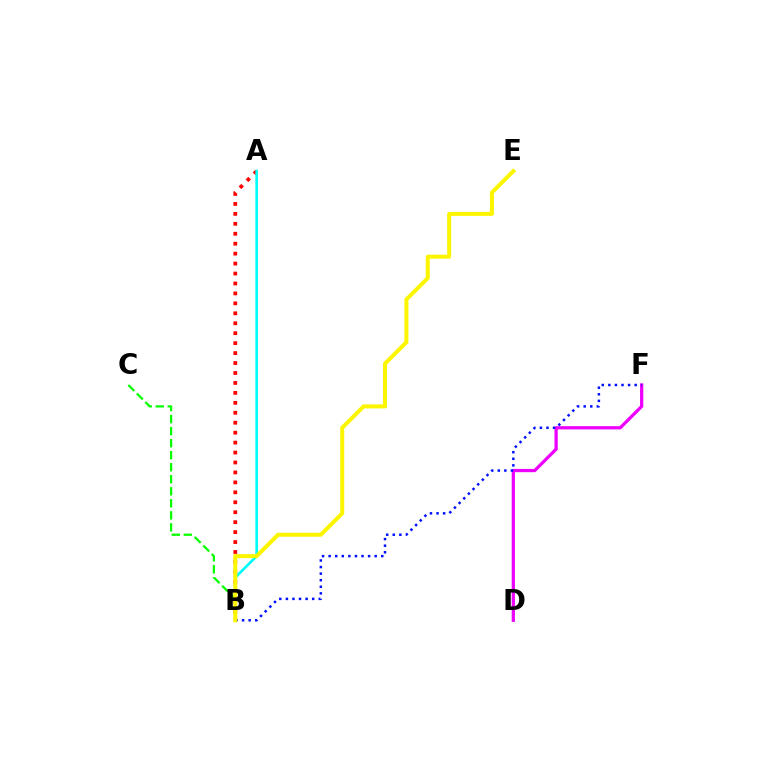{('D', 'F'): [{'color': '#ee00ff', 'line_style': 'solid', 'thickness': 2.34}], ('B', 'C'): [{'color': '#08ff00', 'line_style': 'dashed', 'thickness': 1.63}], ('A', 'B'): [{'color': '#ff0000', 'line_style': 'dotted', 'thickness': 2.7}, {'color': '#00fff6', 'line_style': 'solid', 'thickness': 1.93}], ('B', 'F'): [{'color': '#0010ff', 'line_style': 'dotted', 'thickness': 1.79}], ('B', 'E'): [{'color': '#fcf500', 'line_style': 'solid', 'thickness': 2.89}]}